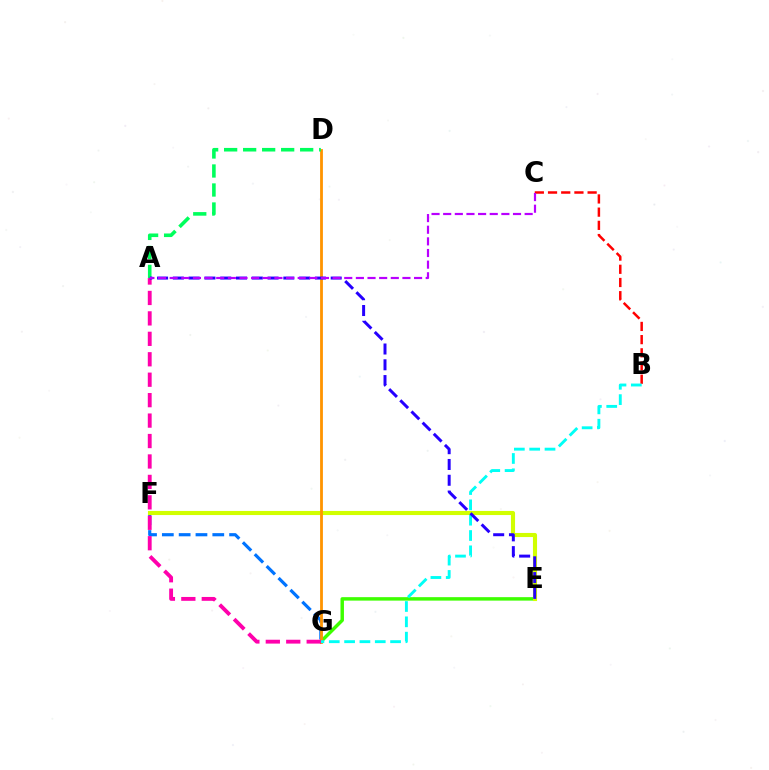{('E', 'G'): [{'color': '#3dff00', 'line_style': 'solid', 'thickness': 2.49}], ('F', 'G'): [{'color': '#0074ff', 'line_style': 'dashed', 'thickness': 2.28}], ('B', 'C'): [{'color': '#ff0000', 'line_style': 'dashed', 'thickness': 1.79}], ('E', 'F'): [{'color': '#d1ff00', 'line_style': 'solid', 'thickness': 2.95}], ('D', 'G'): [{'color': '#ff9400', 'line_style': 'solid', 'thickness': 2.02}], ('A', 'D'): [{'color': '#00ff5c', 'line_style': 'dashed', 'thickness': 2.58}], ('B', 'G'): [{'color': '#00fff6', 'line_style': 'dashed', 'thickness': 2.08}], ('A', 'G'): [{'color': '#ff00ac', 'line_style': 'dashed', 'thickness': 2.78}], ('A', 'E'): [{'color': '#2500ff', 'line_style': 'dashed', 'thickness': 2.14}], ('A', 'C'): [{'color': '#b900ff', 'line_style': 'dashed', 'thickness': 1.58}]}